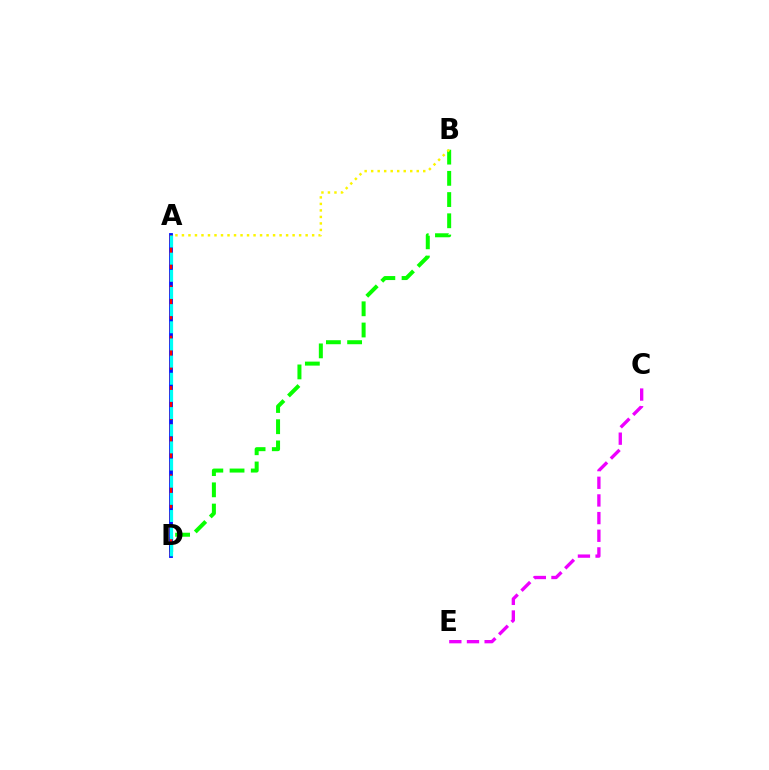{('B', 'D'): [{'color': '#08ff00', 'line_style': 'dashed', 'thickness': 2.88}], ('A', 'D'): [{'color': '#0010ff', 'line_style': 'solid', 'thickness': 2.74}, {'color': '#ff0000', 'line_style': 'dashed', 'thickness': 1.71}, {'color': '#00fff6', 'line_style': 'dashed', 'thickness': 2.33}], ('C', 'E'): [{'color': '#ee00ff', 'line_style': 'dashed', 'thickness': 2.4}], ('A', 'B'): [{'color': '#fcf500', 'line_style': 'dotted', 'thickness': 1.77}]}